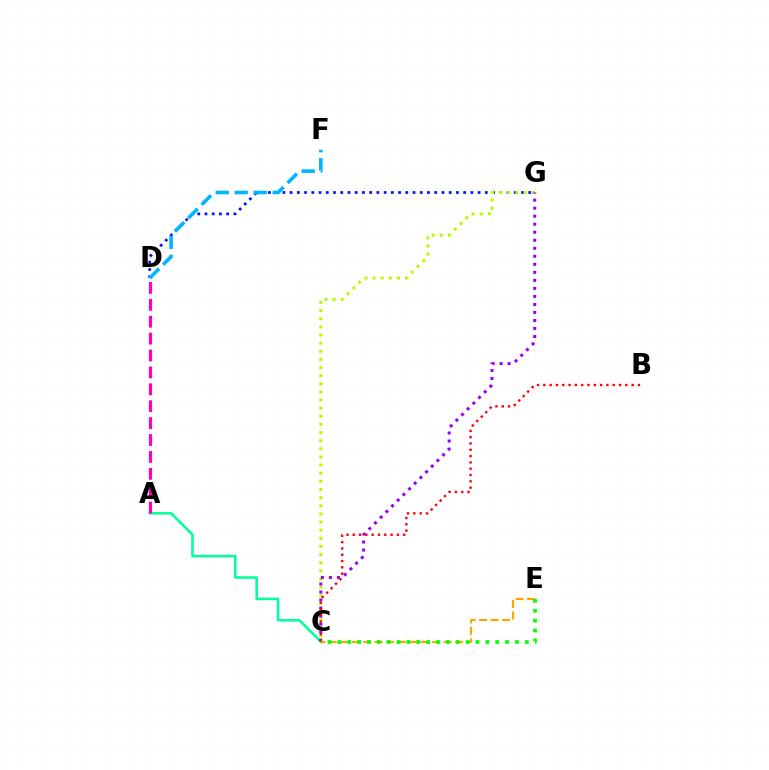{('A', 'C'): [{'color': '#00ff9d', 'line_style': 'solid', 'thickness': 1.84}], ('D', 'G'): [{'color': '#0010ff', 'line_style': 'dotted', 'thickness': 1.96}], ('D', 'F'): [{'color': '#00b5ff', 'line_style': 'dashed', 'thickness': 2.58}], ('C', 'G'): [{'color': '#b3ff00', 'line_style': 'dotted', 'thickness': 2.21}, {'color': '#9b00ff', 'line_style': 'dotted', 'thickness': 2.18}], ('B', 'C'): [{'color': '#ff0000', 'line_style': 'dotted', 'thickness': 1.71}], ('C', 'E'): [{'color': '#ffa500', 'line_style': 'dashed', 'thickness': 1.56}, {'color': '#08ff00', 'line_style': 'dotted', 'thickness': 2.68}], ('A', 'D'): [{'color': '#ff00bd', 'line_style': 'dashed', 'thickness': 2.3}]}